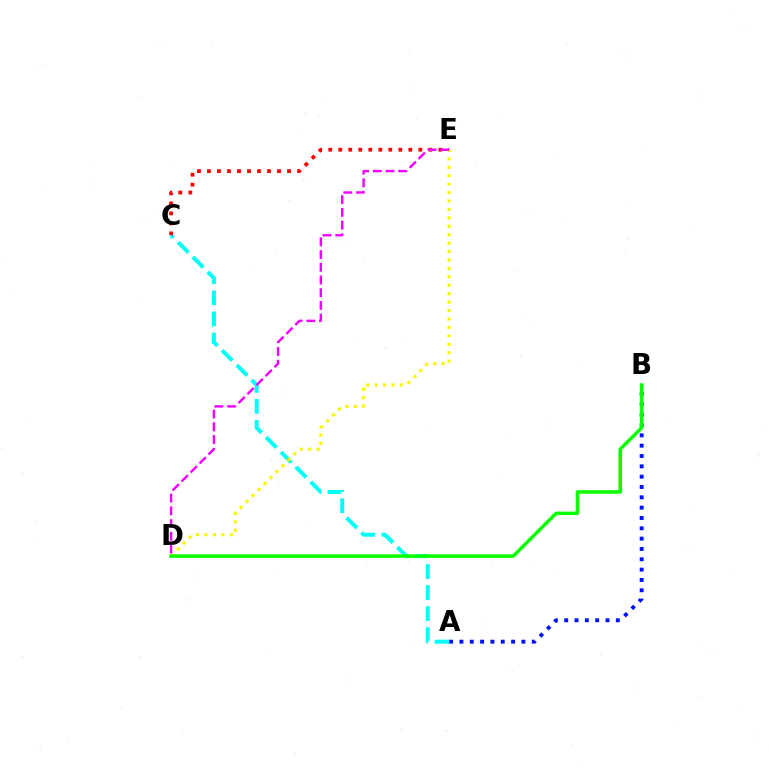{('A', 'C'): [{'color': '#00fff6', 'line_style': 'dashed', 'thickness': 2.86}], ('C', 'E'): [{'color': '#ff0000', 'line_style': 'dotted', 'thickness': 2.72}], ('A', 'B'): [{'color': '#0010ff', 'line_style': 'dotted', 'thickness': 2.81}], ('D', 'E'): [{'color': '#fcf500', 'line_style': 'dotted', 'thickness': 2.29}, {'color': '#ee00ff', 'line_style': 'dashed', 'thickness': 1.73}], ('B', 'D'): [{'color': '#08ff00', 'line_style': 'solid', 'thickness': 2.5}]}